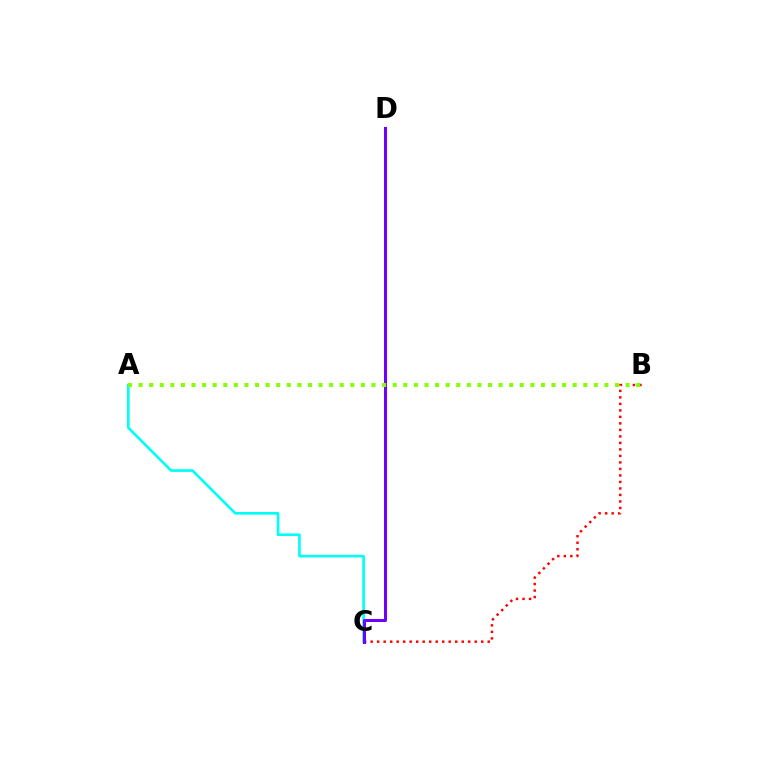{('B', 'C'): [{'color': '#ff0000', 'line_style': 'dotted', 'thickness': 1.77}], ('A', 'C'): [{'color': '#00fff6', 'line_style': 'solid', 'thickness': 1.91}], ('C', 'D'): [{'color': '#7200ff', 'line_style': 'solid', 'thickness': 2.17}], ('A', 'B'): [{'color': '#84ff00', 'line_style': 'dotted', 'thickness': 2.88}]}